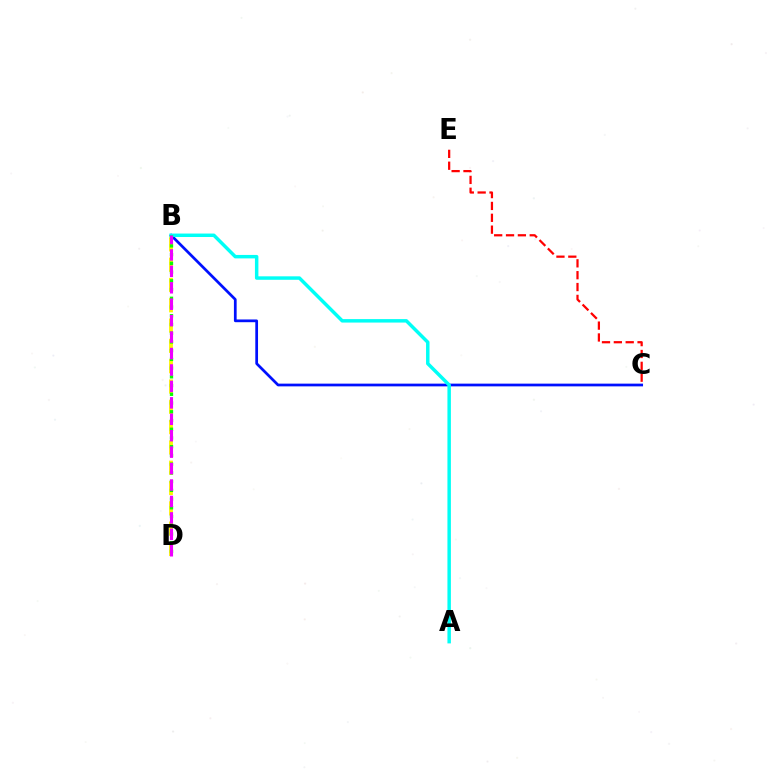{('B', 'C'): [{'color': '#0010ff', 'line_style': 'solid', 'thickness': 1.97}], ('A', 'B'): [{'color': '#00fff6', 'line_style': 'solid', 'thickness': 2.49}], ('B', 'D'): [{'color': '#fcf500', 'line_style': 'dashed', 'thickness': 2.76}, {'color': '#08ff00', 'line_style': 'dotted', 'thickness': 2.37}, {'color': '#ee00ff', 'line_style': 'dashed', 'thickness': 2.23}], ('C', 'E'): [{'color': '#ff0000', 'line_style': 'dashed', 'thickness': 1.61}]}